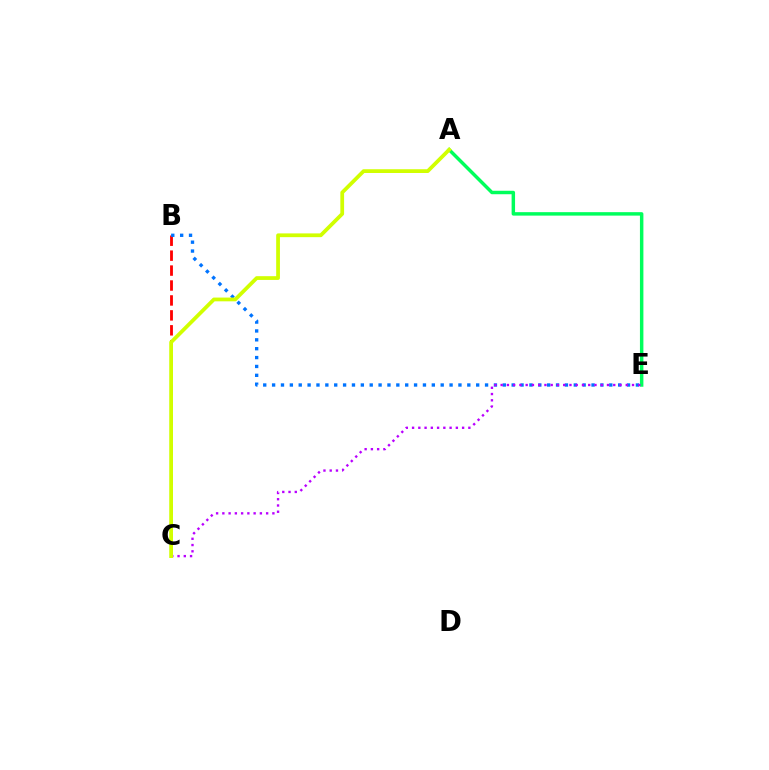{('B', 'C'): [{'color': '#ff0000', 'line_style': 'dashed', 'thickness': 2.03}], ('B', 'E'): [{'color': '#0074ff', 'line_style': 'dotted', 'thickness': 2.41}], ('A', 'E'): [{'color': '#00ff5c', 'line_style': 'solid', 'thickness': 2.49}], ('C', 'E'): [{'color': '#b900ff', 'line_style': 'dotted', 'thickness': 1.7}], ('A', 'C'): [{'color': '#d1ff00', 'line_style': 'solid', 'thickness': 2.7}]}